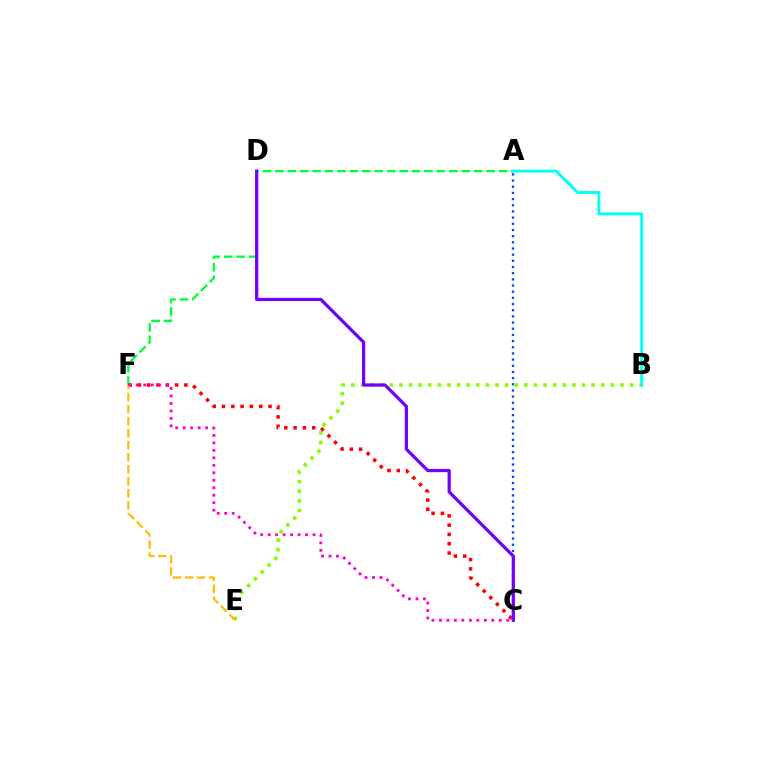{('A', 'F'): [{'color': '#00ff39', 'line_style': 'dashed', 'thickness': 1.69}], ('A', 'C'): [{'color': '#004bff', 'line_style': 'dotted', 'thickness': 1.68}], ('B', 'E'): [{'color': '#84ff00', 'line_style': 'dotted', 'thickness': 2.61}], ('C', 'F'): [{'color': '#ff0000', 'line_style': 'dotted', 'thickness': 2.53}, {'color': '#ff00cf', 'line_style': 'dotted', 'thickness': 2.03}], ('E', 'F'): [{'color': '#ffbd00', 'line_style': 'dashed', 'thickness': 1.64}], ('A', 'B'): [{'color': '#00fff6', 'line_style': 'solid', 'thickness': 2.11}], ('C', 'D'): [{'color': '#7200ff', 'line_style': 'solid', 'thickness': 2.33}]}